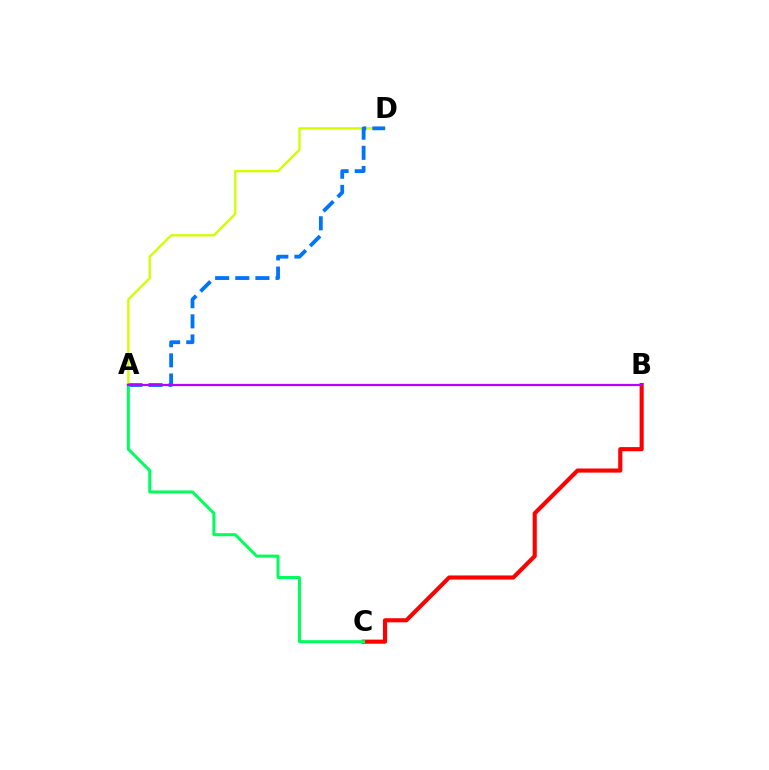{('B', 'C'): [{'color': '#ff0000', 'line_style': 'solid', 'thickness': 2.96}], ('A', 'D'): [{'color': '#d1ff00', 'line_style': 'solid', 'thickness': 1.68}, {'color': '#0074ff', 'line_style': 'dashed', 'thickness': 2.74}], ('A', 'C'): [{'color': '#00ff5c', 'line_style': 'solid', 'thickness': 2.18}], ('A', 'B'): [{'color': '#b900ff', 'line_style': 'solid', 'thickness': 1.6}]}